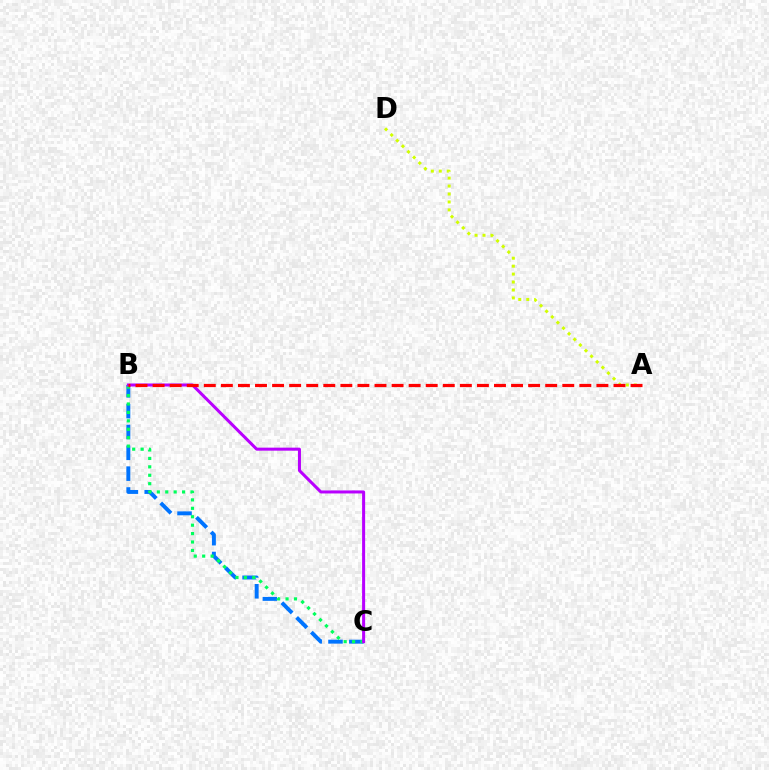{('A', 'D'): [{'color': '#d1ff00', 'line_style': 'dotted', 'thickness': 2.16}], ('B', 'C'): [{'color': '#0074ff', 'line_style': 'dashed', 'thickness': 2.83}, {'color': '#00ff5c', 'line_style': 'dotted', 'thickness': 2.29}, {'color': '#b900ff', 'line_style': 'solid', 'thickness': 2.18}], ('A', 'B'): [{'color': '#ff0000', 'line_style': 'dashed', 'thickness': 2.32}]}